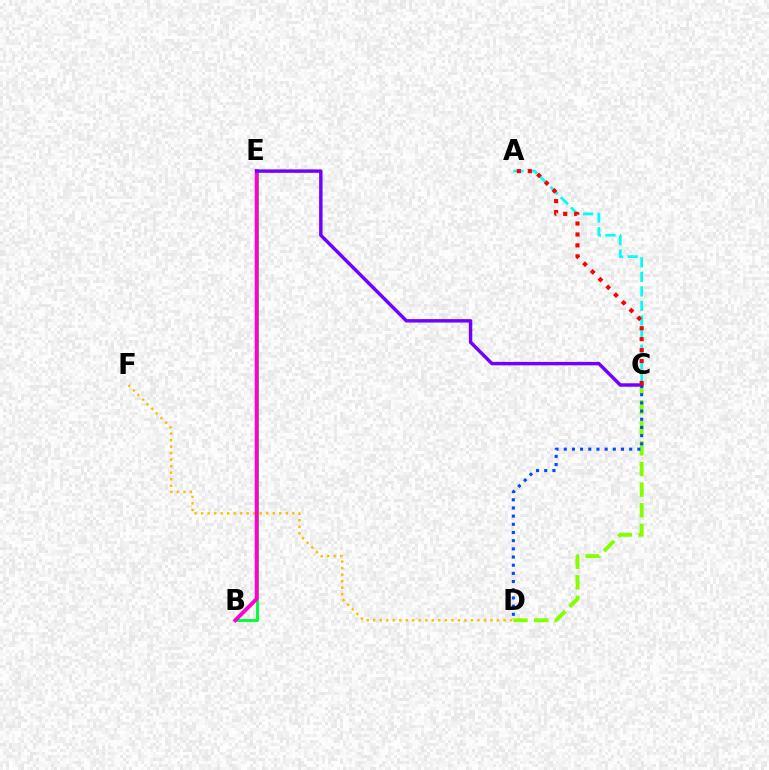{('B', 'E'): [{'color': '#00ff39', 'line_style': 'solid', 'thickness': 2.1}, {'color': '#ff00cf', 'line_style': 'solid', 'thickness': 2.77}], ('C', 'D'): [{'color': '#84ff00', 'line_style': 'dashed', 'thickness': 2.8}, {'color': '#004bff', 'line_style': 'dotted', 'thickness': 2.22}], ('D', 'F'): [{'color': '#ffbd00', 'line_style': 'dotted', 'thickness': 1.77}], ('A', 'C'): [{'color': '#00fff6', 'line_style': 'dashed', 'thickness': 1.98}, {'color': '#ff0000', 'line_style': 'dotted', 'thickness': 2.97}], ('C', 'E'): [{'color': '#7200ff', 'line_style': 'solid', 'thickness': 2.47}]}